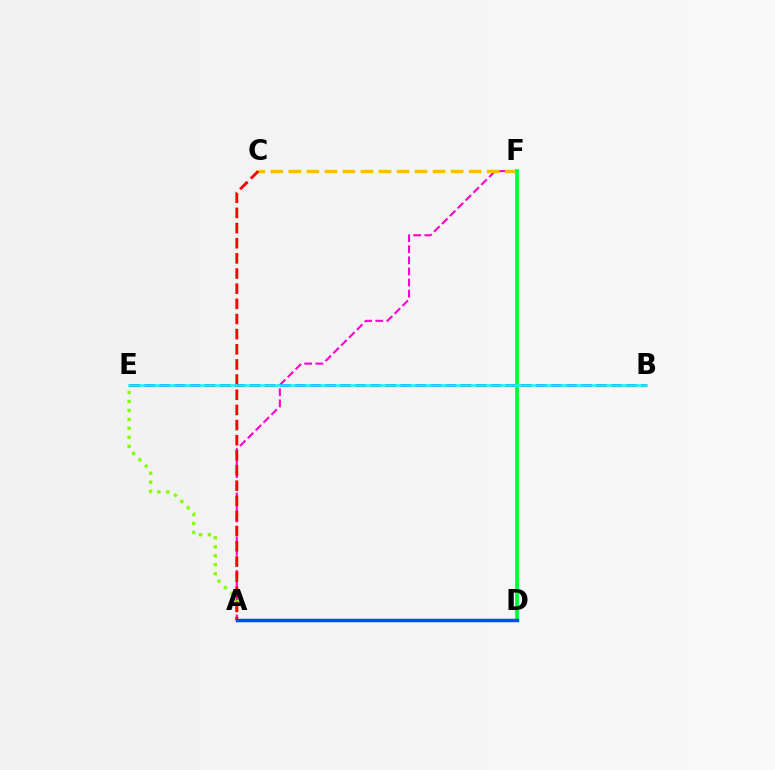{('A', 'E'): [{'color': '#84ff00', 'line_style': 'dotted', 'thickness': 2.44}], ('A', 'F'): [{'color': '#ff00cf', 'line_style': 'dashed', 'thickness': 1.51}], ('C', 'F'): [{'color': '#ffbd00', 'line_style': 'dashed', 'thickness': 2.45}], ('B', 'E'): [{'color': '#7200ff', 'line_style': 'dashed', 'thickness': 2.05}, {'color': '#00fff6', 'line_style': 'solid', 'thickness': 1.81}], ('A', 'C'): [{'color': '#ff0000', 'line_style': 'dashed', 'thickness': 2.06}], ('D', 'F'): [{'color': '#00ff39', 'line_style': 'solid', 'thickness': 2.75}], ('A', 'D'): [{'color': '#004bff', 'line_style': 'solid', 'thickness': 2.51}]}